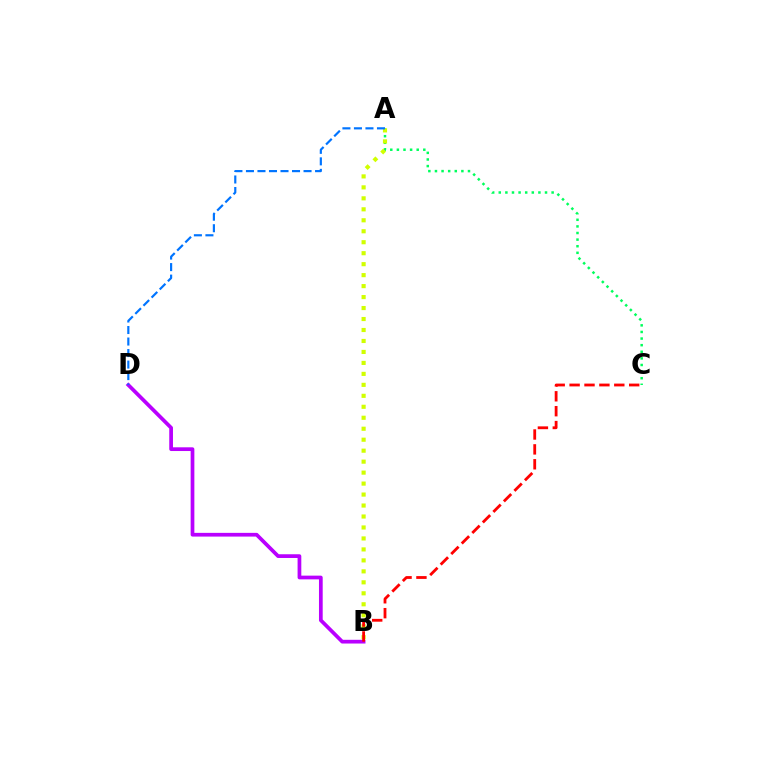{('A', 'C'): [{'color': '#00ff5c', 'line_style': 'dotted', 'thickness': 1.79}], ('A', 'B'): [{'color': '#d1ff00', 'line_style': 'dotted', 'thickness': 2.98}], ('B', 'D'): [{'color': '#b900ff', 'line_style': 'solid', 'thickness': 2.68}], ('B', 'C'): [{'color': '#ff0000', 'line_style': 'dashed', 'thickness': 2.02}], ('A', 'D'): [{'color': '#0074ff', 'line_style': 'dashed', 'thickness': 1.56}]}